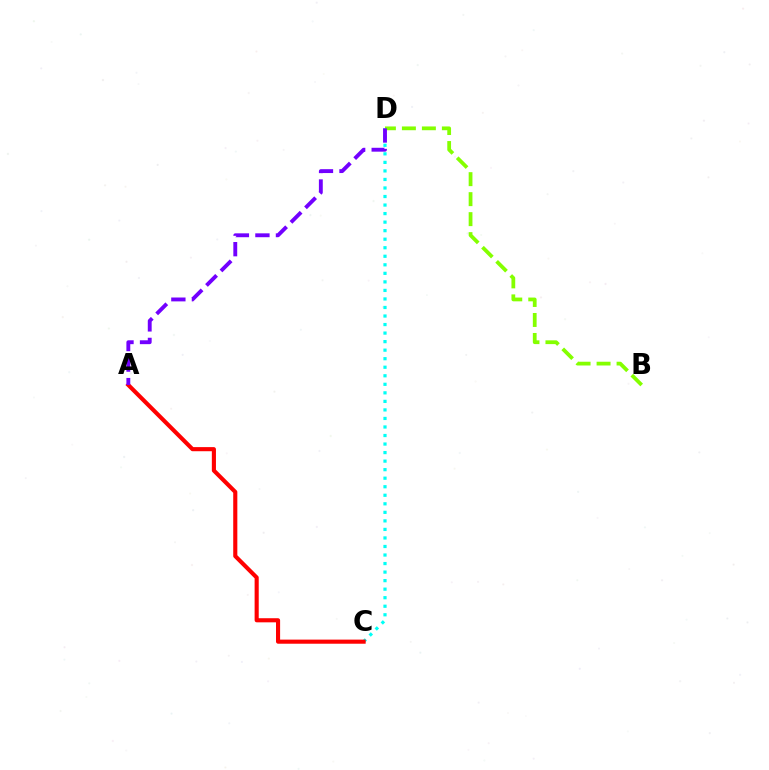{('C', 'D'): [{'color': '#00fff6', 'line_style': 'dotted', 'thickness': 2.32}], ('A', 'C'): [{'color': '#ff0000', 'line_style': 'solid', 'thickness': 2.96}], ('B', 'D'): [{'color': '#84ff00', 'line_style': 'dashed', 'thickness': 2.72}], ('A', 'D'): [{'color': '#7200ff', 'line_style': 'dashed', 'thickness': 2.79}]}